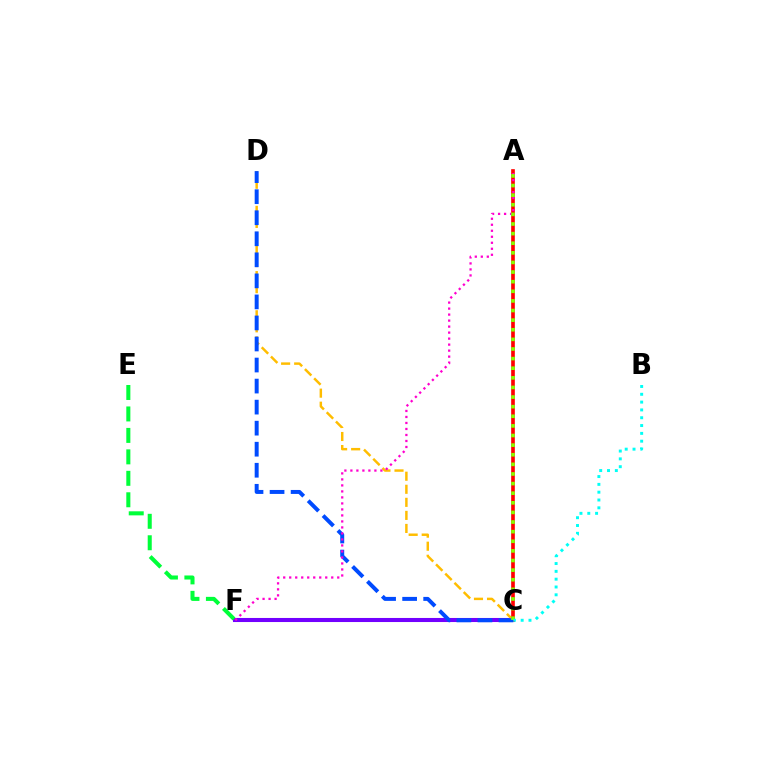{('C', 'F'): [{'color': '#7200ff', 'line_style': 'solid', 'thickness': 2.93}], ('C', 'D'): [{'color': '#ffbd00', 'line_style': 'dashed', 'thickness': 1.77}, {'color': '#004bff', 'line_style': 'dashed', 'thickness': 2.86}], ('A', 'C'): [{'color': '#ff0000', 'line_style': 'solid', 'thickness': 2.63}, {'color': '#84ff00', 'line_style': 'dotted', 'thickness': 2.61}], ('A', 'F'): [{'color': '#ff00cf', 'line_style': 'dotted', 'thickness': 1.63}], ('B', 'C'): [{'color': '#00fff6', 'line_style': 'dotted', 'thickness': 2.12}], ('E', 'F'): [{'color': '#00ff39', 'line_style': 'dashed', 'thickness': 2.91}]}